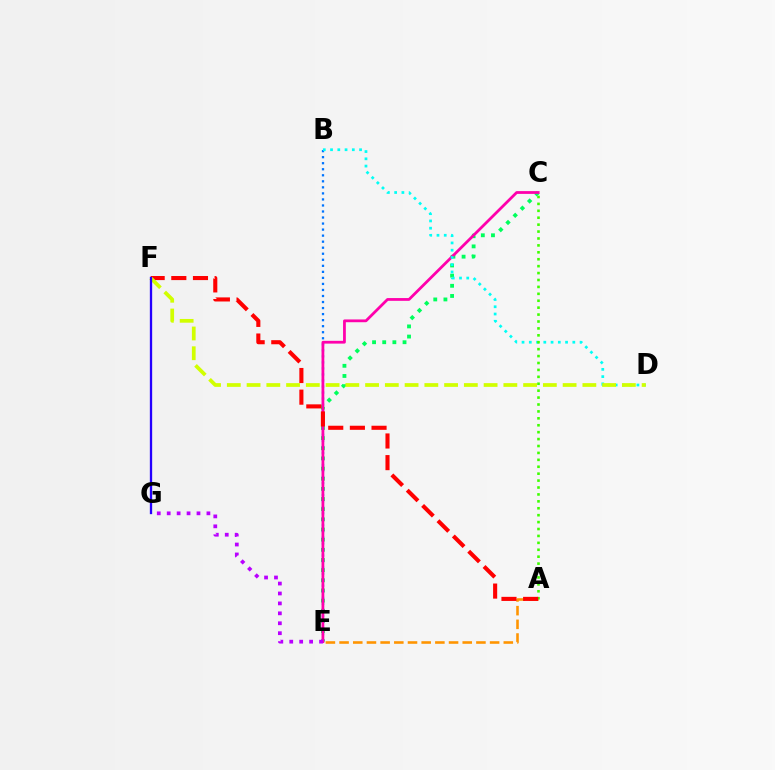{('C', 'E'): [{'color': '#00ff5c', 'line_style': 'dotted', 'thickness': 2.76}, {'color': '#ff00ac', 'line_style': 'solid', 'thickness': 2.0}], ('B', 'E'): [{'color': '#0074ff', 'line_style': 'dotted', 'thickness': 1.64}], ('A', 'E'): [{'color': '#ff9400', 'line_style': 'dashed', 'thickness': 1.86}], ('B', 'D'): [{'color': '#00fff6', 'line_style': 'dotted', 'thickness': 1.97}], ('E', 'G'): [{'color': '#b900ff', 'line_style': 'dotted', 'thickness': 2.7}], ('A', 'C'): [{'color': '#3dff00', 'line_style': 'dotted', 'thickness': 1.88}], ('A', 'F'): [{'color': '#ff0000', 'line_style': 'dashed', 'thickness': 2.94}], ('D', 'F'): [{'color': '#d1ff00', 'line_style': 'dashed', 'thickness': 2.68}], ('F', 'G'): [{'color': '#2500ff', 'line_style': 'solid', 'thickness': 1.67}]}